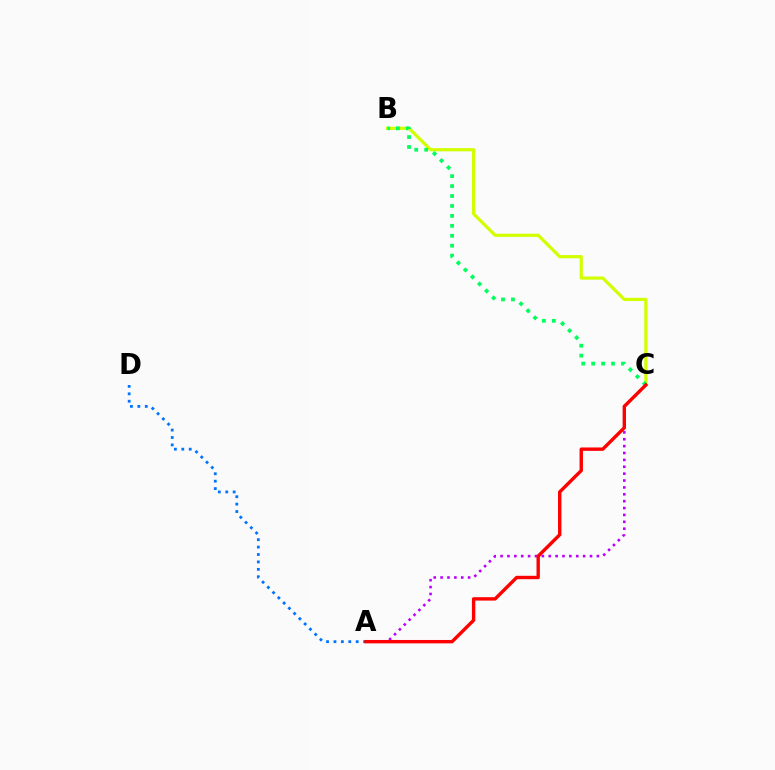{('A', 'C'): [{'color': '#b900ff', 'line_style': 'dotted', 'thickness': 1.87}, {'color': '#ff0000', 'line_style': 'solid', 'thickness': 2.44}], ('B', 'C'): [{'color': '#d1ff00', 'line_style': 'solid', 'thickness': 2.3}, {'color': '#00ff5c', 'line_style': 'dotted', 'thickness': 2.7}], ('A', 'D'): [{'color': '#0074ff', 'line_style': 'dotted', 'thickness': 2.01}]}